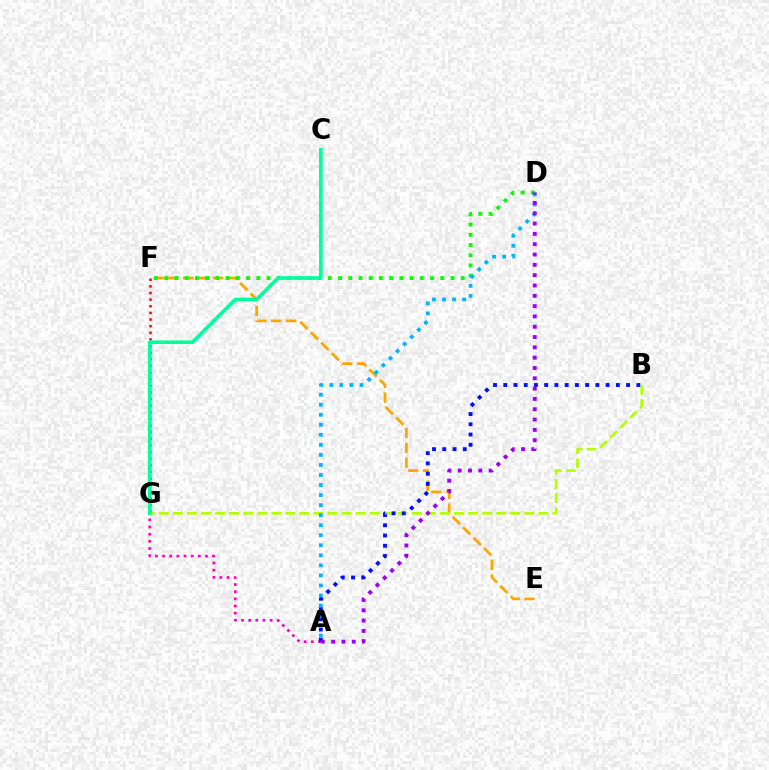{('A', 'G'): [{'color': '#ff00bd', 'line_style': 'dotted', 'thickness': 1.94}], ('E', 'F'): [{'color': '#ffa500', 'line_style': 'dashed', 'thickness': 2.01}], ('F', 'G'): [{'color': '#ff0000', 'line_style': 'dotted', 'thickness': 1.8}], ('D', 'F'): [{'color': '#08ff00', 'line_style': 'dotted', 'thickness': 2.78}], ('B', 'G'): [{'color': '#b3ff00', 'line_style': 'dashed', 'thickness': 1.91}], ('A', 'B'): [{'color': '#0010ff', 'line_style': 'dotted', 'thickness': 2.78}], ('A', 'D'): [{'color': '#00b5ff', 'line_style': 'dotted', 'thickness': 2.73}, {'color': '#9b00ff', 'line_style': 'dotted', 'thickness': 2.8}], ('C', 'G'): [{'color': '#00ff9d', 'line_style': 'solid', 'thickness': 2.59}]}